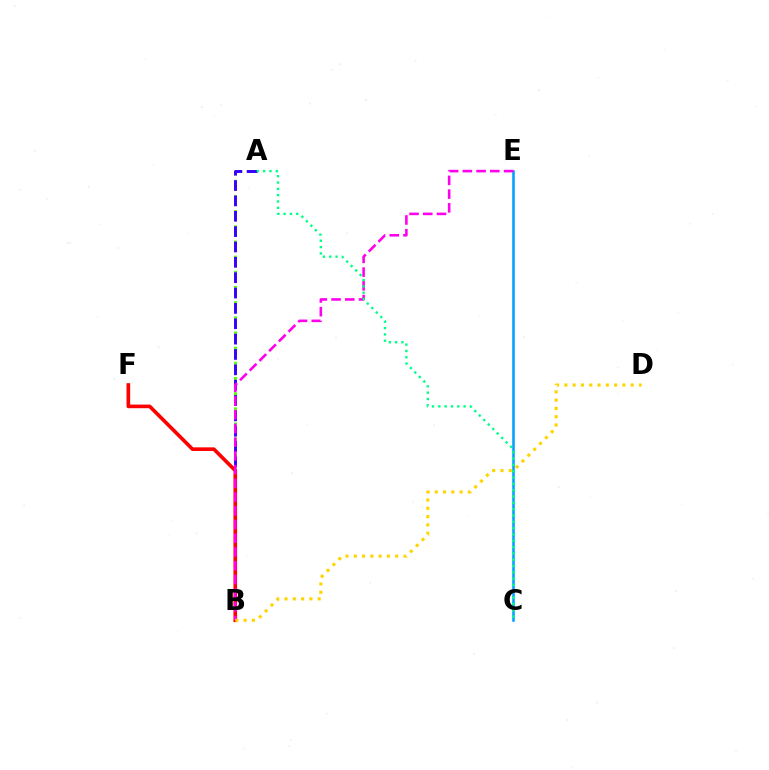{('A', 'B'): [{'color': '#4fff00', 'line_style': 'dashed', 'thickness': 2.06}, {'color': '#3700ff', 'line_style': 'dashed', 'thickness': 2.09}], ('B', 'F'): [{'color': '#ff0000', 'line_style': 'solid', 'thickness': 2.61}], ('C', 'E'): [{'color': '#009eff', 'line_style': 'solid', 'thickness': 1.83}], ('B', 'E'): [{'color': '#ff00ed', 'line_style': 'dashed', 'thickness': 1.86}], ('A', 'C'): [{'color': '#00ff86', 'line_style': 'dotted', 'thickness': 1.72}], ('B', 'D'): [{'color': '#ffd500', 'line_style': 'dotted', 'thickness': 2.25}]}